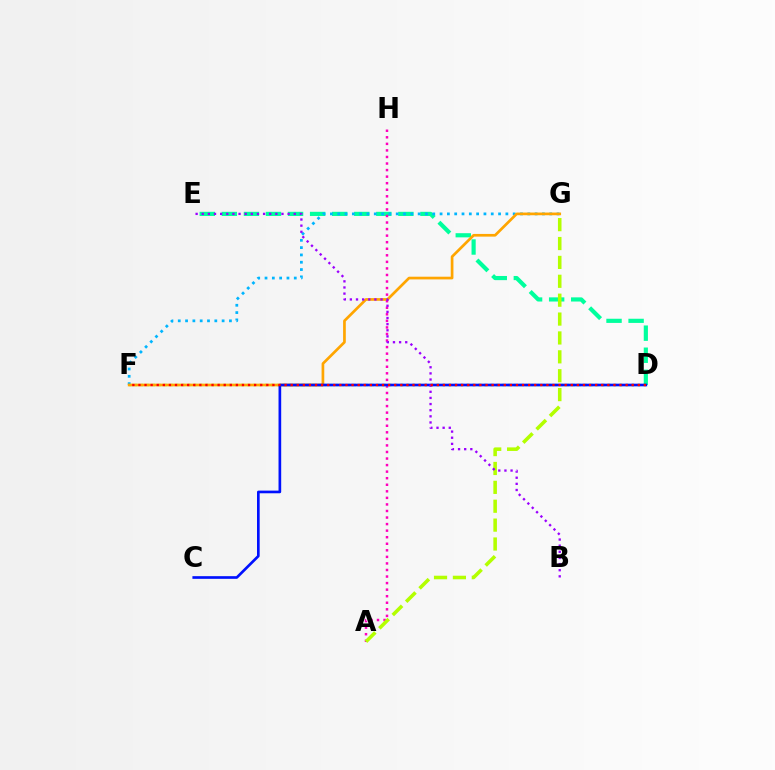{('D', 'F'): [{'color': '#08ff00', 'line_style': 'dotted', 'thickness': 1.61}, {'color': '#ff0000', 'line_style': 'dotted', 'thickness': 1.65}], ('D', 'E'): [{'color': '#00ff9d', 'line_style': 'dashed', 'thickness': 3.0}], ('F', 'G'): [{'color': '#00b5ff', 'line_style': 'dotted', 'thickness': 1.99}, {'color': '#ffa500', 'line_style': 'solid', 'thickness': 1.94}], ('A', 'H'): [{'color': '#ff00bd', 'line_style': 'dotted', 'thickness': 1.78}], ('A', 'G'): [{'color': '#b3ff00', 'line_style': 'dashed', 'thickness': 2.57}], ('C', 'D'): [{'color': '#0010ff', 'line_style': 'solid', 'thickness': 1.92}], ('B', 'E'): [{'color': '#9b00ff', 'line_style': 'dotted', 'thickness': 1.67}]}